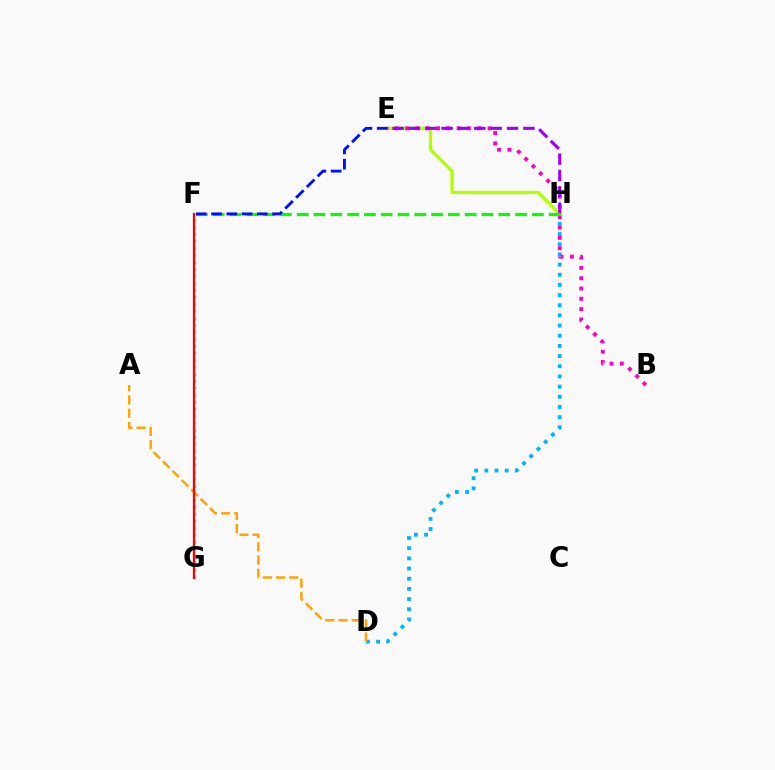{('D', 'H'): [{'color': '#00b5ff', 'line_style': 'dotted', 'thickness': 2.76}], ('E', 'H'): [{'color': '#b3ff00', 'line_style': 'solid', 'thickness': 2.4}, {'color': '#9b00ff', 'line_style': 'dashed', 'thickness': 2.22}], ('F', 'G'): [{'color': '#00ff9d', 'line_style': 'dotted', 'thickness': 1.9}, {'color': '#ff0000', 'line_style': 'solid', 'thickness': 1.63}], ('B', 'E'): [{'color': '#ff00bd', 'line_style': 'dotted', 'thickness': 2.8}], ('A', 'D'): [{'color': '#ffa500', 'line_style': 'dashed', 'thickness': 1.8}], ('F', 'H'): [{'color': '#08ff00', 'line_style': 'dashed', 'thickness': 2.28}], ('E', 'F'): [{'color': '#0010ff', 'line_style': 'dashed', 'thickness': 2.07}]}